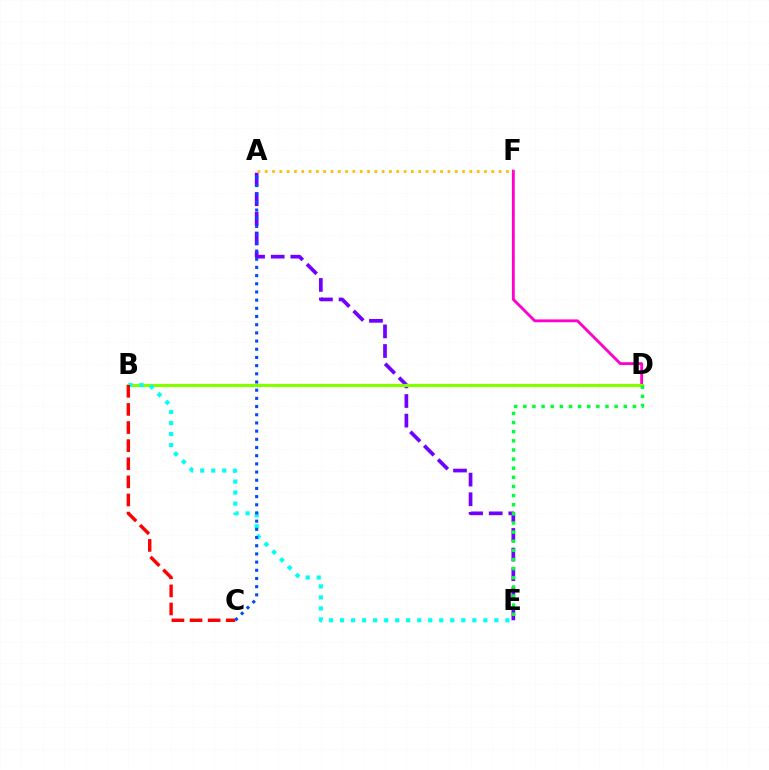{('D', 'F'): [{'color': '#ff00cf', 'line_style': 'solid', 'thickness': 2.05}], ('A', 'E'): [{'color': '#7200ff', 'line_style': 'dashed', 'thickness': 2.67}], ('B', 'D'): [{'color': '#84ff00', 'line_style': 'solid', 'thickness': 2.31}], ('B', 'E'): [{'color': '#00fff6', 'line_style': 'dotted', 'thickness': 2.99}], ('D', 'E'): [{'color': '#00ff39', 'line_style': 'dotted', 'thickness': 2.48}], ('A', 'F'): [{'color': '#ffbd00', 'line_style': 'dotted', 'thickness': 1.99}], ('B', 'C'): [{'color': '#ff0000', 'line_style': 'dashed', 'thickness': 2.46}], ('A', 'C'): [{'color': '#004bff', 'line_style': 'dotted', 'thickness': 2.22}]}